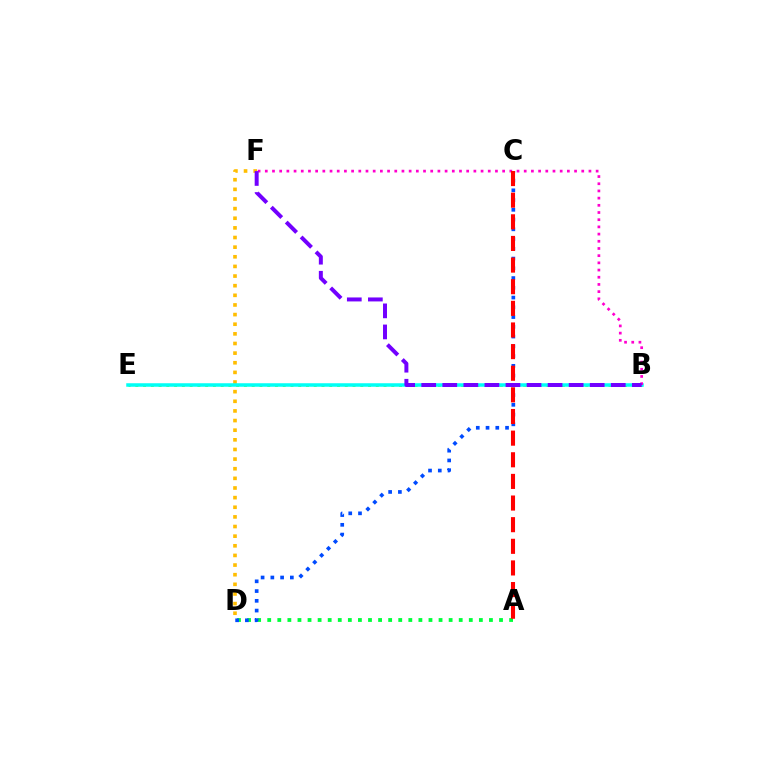{('D', 'F'): [{'color': '#ffbd00', 'line_style': 'dotted', 'thickness': 2.62}], ('B', 'E'): [{'color': '#84ff00', 'line_style': 'dotted', 'thickness': 2.11}, {'color': '#00fff6', 'line_style': 'solid', 'thickness': 2.53}], ('A', 'D'): [{'color': '#00ff39', 'line_style': 'dotted', 'thickness': 2.74}], ('B', 'F'): [{'color': '#ff00cf', 'line_style': 'dotted', 'thickness': 1.95}, {'color': '#7200ff', 'line_style': 'dashed', 'thickness': 2.86}], ('C', 'D'): [{'color': '#004bff', 'line_style': 'dotted', 'thickness': 2.65}], ('A', 'C'): [{'color': '#ff0000', 'line_style': 'dashed', 'thickness': 2.94}]}